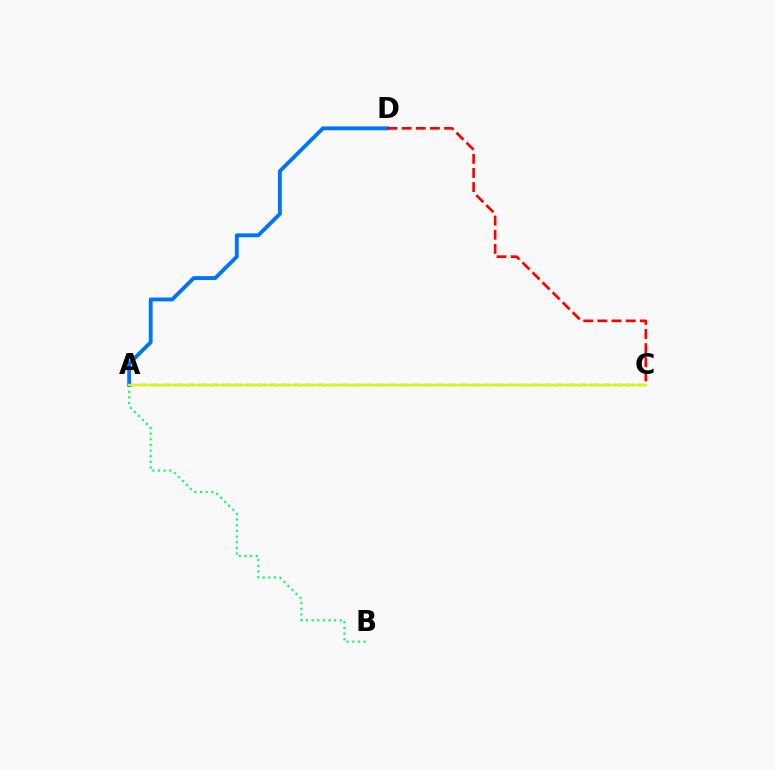{('A', 'B'): [{'color': '#00ff5c', 'line_style': 'dotted', 'thickness': 1.54}], ('A', 'D'): [{'color': '#0074ff', 'line_style': 'solid', 'thickness': 2.77}], ('A', 'C'): [{'color': '#b900ff', 'line_style': 'dashed', 'thickness': 1.61}, {'color': '#d1ff00', 'line_style': 'solid', 'thickness': 1.67}], ('C', 'D'): [{'color': '#ff0000', 'line_style': 'dashed', 'thickness': 1.92}]}